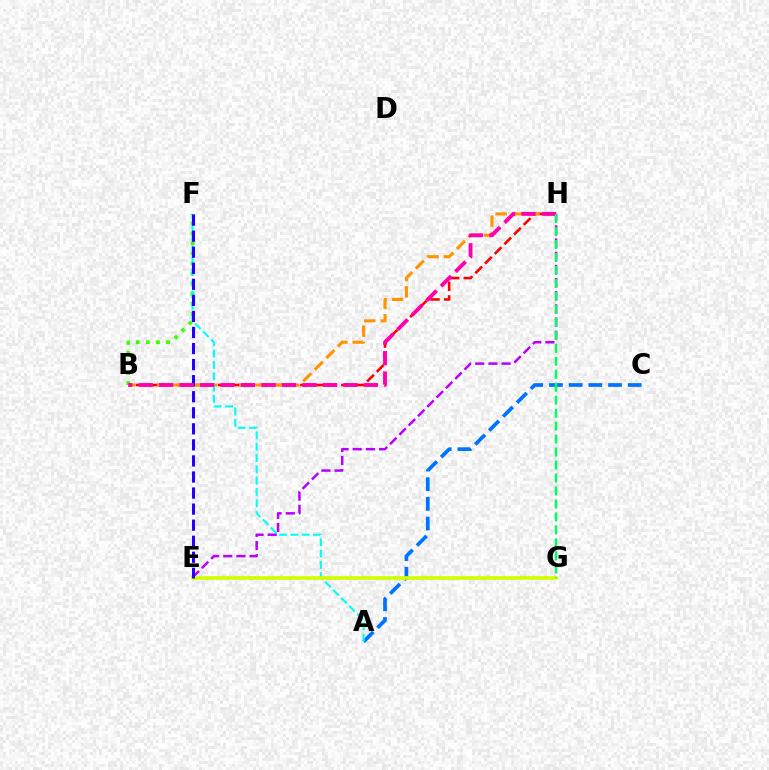{('B', 'H'): [{'color': '#ff0000', 'line_style': 'dashed', 'thickness': 1.86}, {'color': '#ff9400', 'line_style': 'dashed', 'thickness': 2.23}, {'color': '#ff00ac', 'line_style': 'dashed', 'thickness': 2.78}], ('A', 'C'): [{'color': '#0074ff', 'line_style': 'dashed', 'thickness': 2.67}], ('E', 'H'): [{'color': '#b900ff', 'line_style': 'dashed', 'thickness': 1.79}], ('B', 'F'): [{'color': '#3dff00', 'line_style': 'dotted', 'thickness': 2.74}], ('A', 'F'): [{'color': '#00fff6', 'line_style': 'dashed', 'thickness': 1.54}], ('E', 'G'): [{'color': '#d1ff00', 'line_style': 'solid', 'thickness': 2.66}], ('E', 'F'): [{'color': '#2500ff', 'line_style': 'dashed', 'thickness': 2.18}], ('G', 'H'): [{'color': '#00ff5c', 'line_style': 'dashed', 'thickness': 1.76}]}